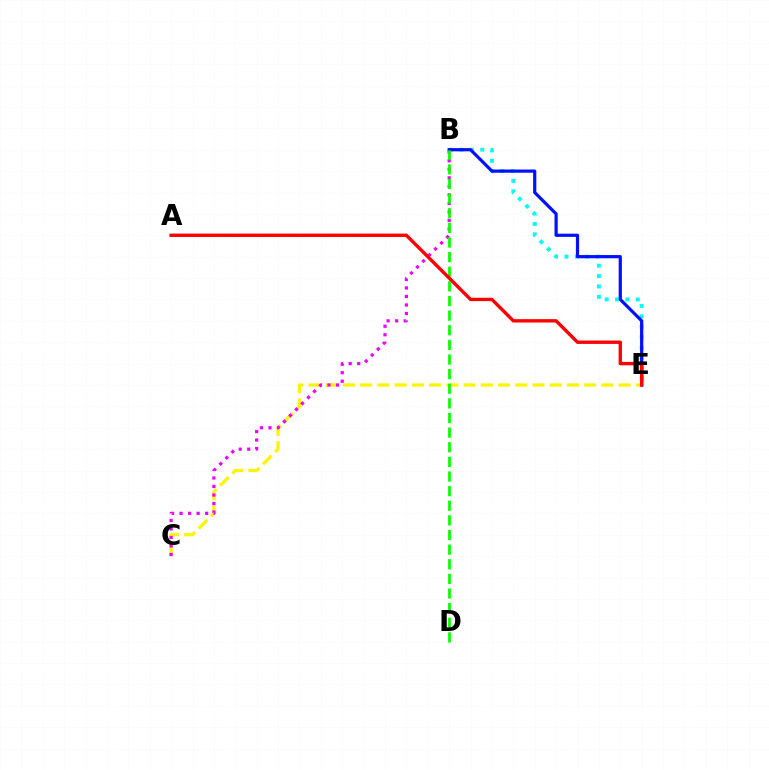{('B', 'E'): [{'color': '#00fff6', 'line_style': 'dotted', 'thickness': 2.82}, {'color': '#0010ff', 'line_style': 'solid', 'thickness': 2.31}], ('C', 'E'): [{'color': '#fcf500', 'line_style': 'dashed', 'thickness': 2.34}], ('B', 'C'): [{'color': '#ee00ff', 'line_style': 'dotted', 'thickness': 2.32}], ('B', 'D'): [{'color': '#08ff00', 'line_style': 'dashed', 'thickness': 1.99}], ('A', 'E'): [{'color': '#ff0000', 'line_style': 'solid', 'thickness': 2.42}]}